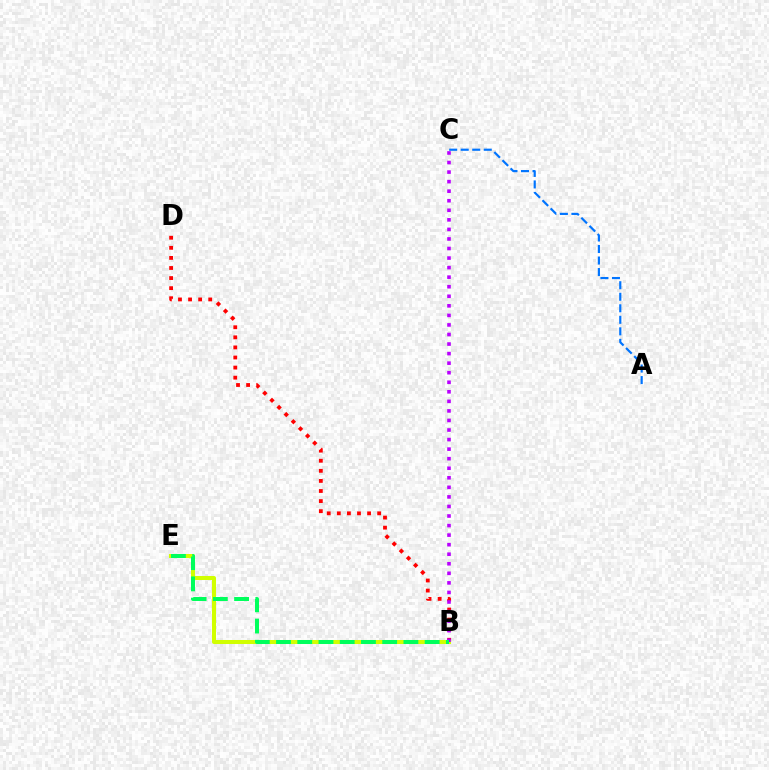{('A', 'C'): [{'color': '#0074ff', 'line_style': 'dashed', 'thickness': 1.57}], ('B', 'D'): [{'color': '#ff0000', 'line_style': 'dotted', 'thickness': 2.74}], ('B', 'E'): [{'color': '#d1ff00', 'line_style': 'solid', 'thickness': 2.89}, {'color': '#00ff5c', 'line_style': 'dashed', 'thickness': 2.88}], ('B', 'C'): [{'color': '#b900ff', 'line_style': 'dotted', 'thickness': 2.6}]}